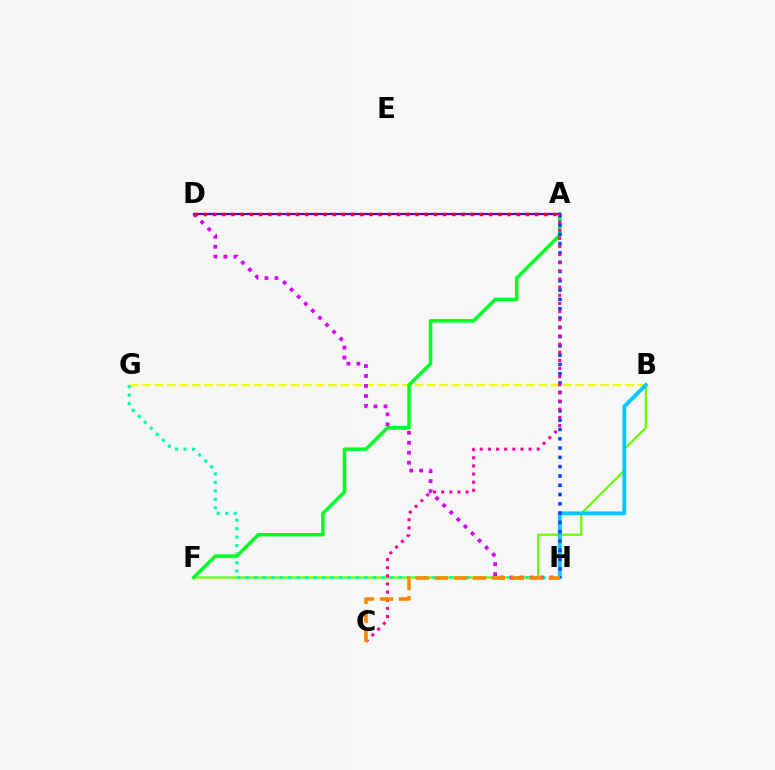{('B', 'F'): [{'color': '#66ff00', 'line_style': 'solid', 'thickness': 1.6}], ('B', 'G'): [{'color': '#eeff00', 'line_style': 'dashed', 'thickness': 1.68}], ('G', 'H'): [{'color': '#00ffaf', 'line_style': 'dotted', 'thickness': 2.3}], ('B', 'H'): [{'color': '#00c7ff', 'line_style': 'solid', 'thickness': 2.74}], ('D', 'H'): [{'color': '#d600ff', 'line_style': 'dotted', 'thickness': 2.71}], ('A', 'F'): [{'color': '#00ff27', 'line_style': 'solid', 'thickness': 2.53}], ('A', 'H'): [{'color': '#003fff', 'line_style': 'dotted', 'thickness': 2.52}], ('A', 'D'): [{'color': '#4f00ff', 'line_style': 'solid', 'thickness': 1.58}, {'color': '#ff0000', 'line_style': 'dotted', 'thickness': 2.5}], ('A', 'C'): [{'color': '#ff00a0', 'line_style': 'dotted', 'thickness': 2.21}], ('C', 'H'): [{'color': '#ff8800', 'line_style': 'dashed', 'thickness': 2.58}]}